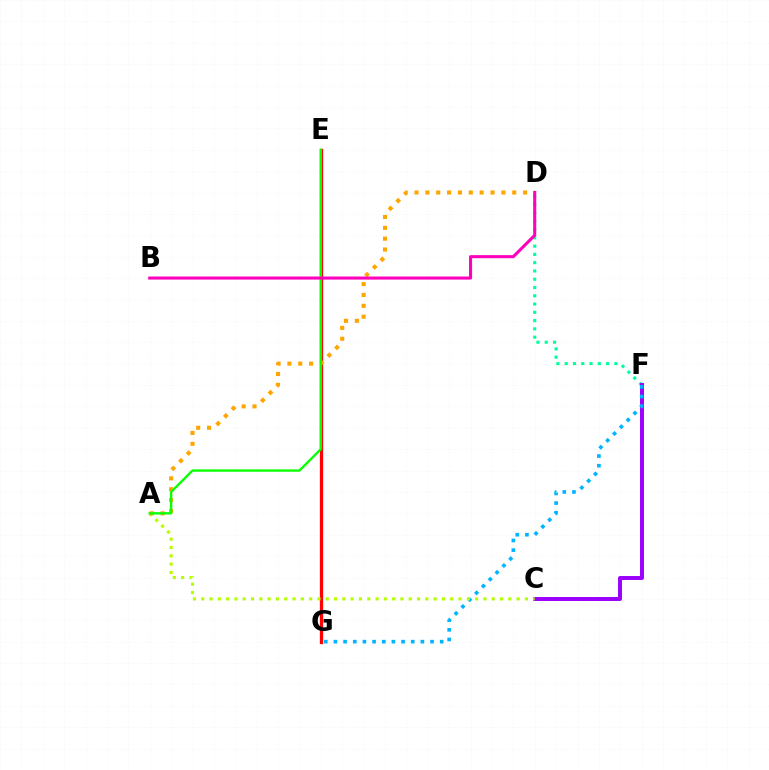{('D', 'F'): [{'color': '#00ff9d', 'line_style': 'dotted', 'thickness': 2.25}], ('C', 'F'): [{'color': '#9b00ff', 'line_style': 'solid', 'thickness': 2.85}], ('E', 'G'): [{'color': '#0010ff', 'line_style': 'solid', 'thickness': 1.93}, {'color': '#ff0000', 'line_style': 'solid', 'thickness': 2.35}], ('F', 'G'): [{'color': '#00b5ff', 'line_style': 'dotted', 'thickness': 2.62}], ('A', 'C'): [{'color': '#b3ff00', 'line_style': 'dotted', 'thickness': 2.25}], ('A', 'D'): [{'color': '#ffa500', 'line_style': 'dotted', 'thickness': 2.95}], ('A', 'E'): [{'color': '#08ff00', 'line_style': 'solid', 'thickness': 1.69}], ('B', 'D'): [{'color': '#ff00bd', 'line_style': 'solid', 'thickness': 2.21}]}